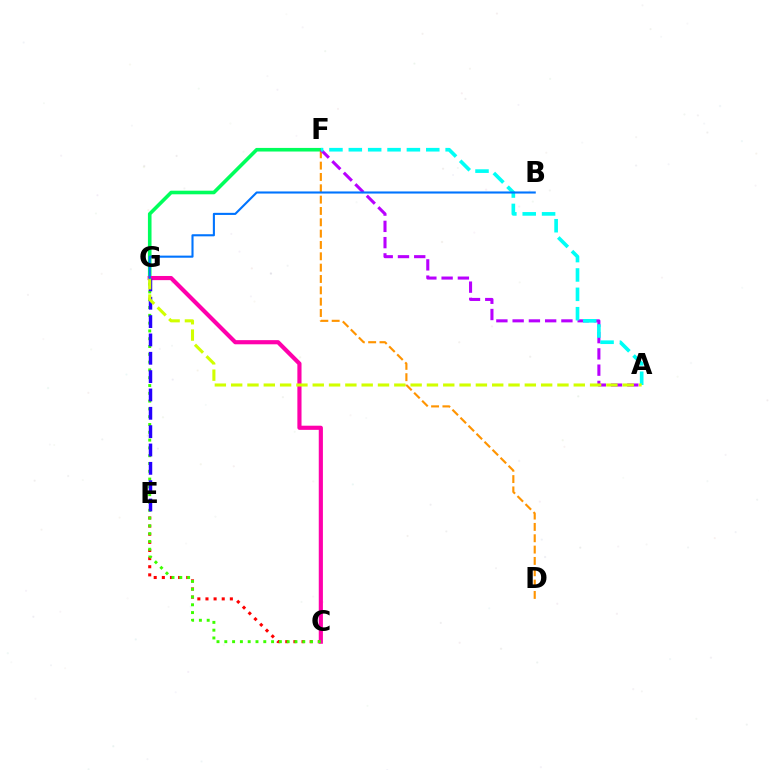{('C', 'E'): [{'color': '#ff0000', 'line_style': 'dotted', 'thickness': 2.21}], ('F', 'G'): [{'color': '#00ff5c', 'line_style': 'solid', 'thickness': 2.59}], ('C', 'G'): [{'color': '#ff00ac', 'line_style': 'solid', 'thickness': 2.99}, {'color': '#3dff00', 'line_style': 'dotted', 'thickness': 2.12}], ('D', 'F'): [{'color': '#ff9400', 'line_style': 'dashed', 'thickness': 1.54}], ('A', 'F'): [{'color': '#b900ff', 'line_style': 'dashed', 'thickness': 2.21}, {'color': '#00fff6', 'line_style': 'dashed', 'thickness': 2.63}], ('E', 'G'): [{'color': '#2500ff', 'line_style': 'dashed', 'thickness': 2.49}], ('A', 'G'): [{'color': '#d1ff00', 'line_style': 'dashed', 'thickness': 2.22}], ('B', 'G'): [{'color': '#0074ff', 'line_style': 'solid', 'thickness': 1.51}]}